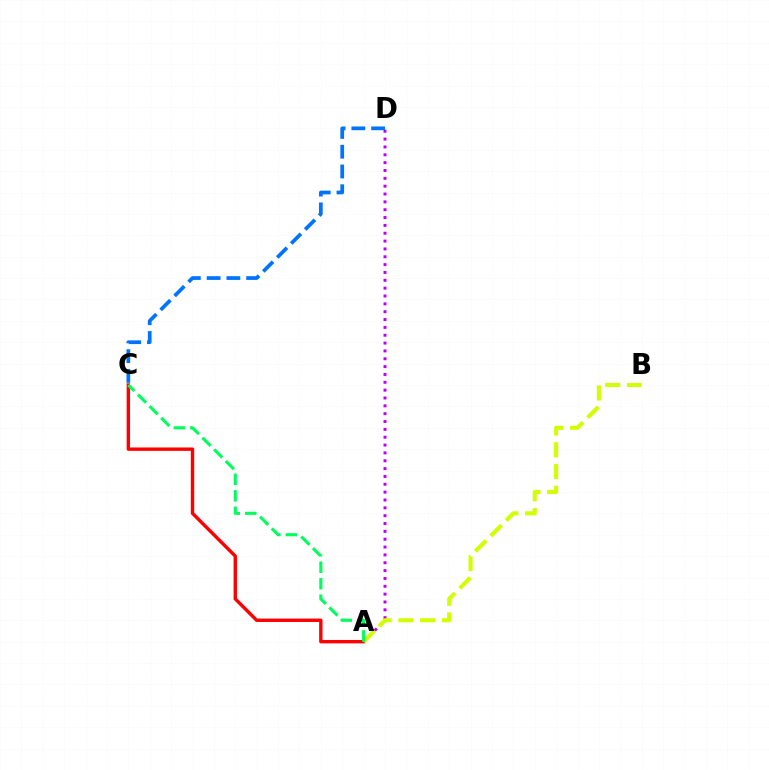{('A', 'C'): [{'color': '#ff0000', 'line_style': 'solid', 'thickness': 2.44}, {'color': '#00ff5c', 'line_style': 'dashed', 'thickness': 2.24}], ('A', 'D'): [{'color': '#b900ff', 'line_style': 'dotted', 'thickness': 2.13}], ('A', 'B'): [{'color': '#d1ff00', 'line_style': 'dashed', 'thickness': 2.96}], ('C', 'D'): [{'color': '#0074ff', 'line_style': 'dashed', 'thickness': 2.68}]}